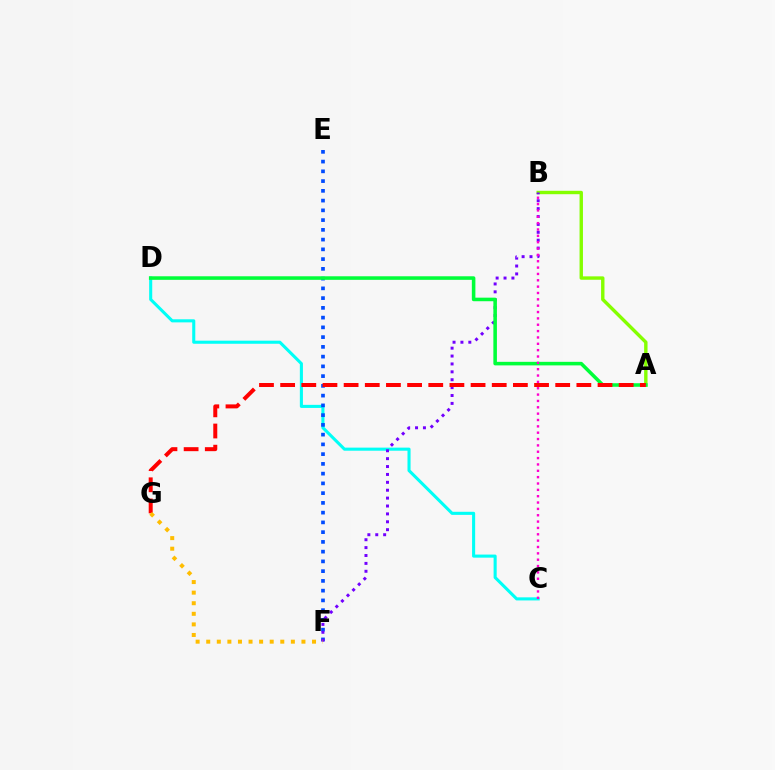{('C', 'D'): [{'color': '#00fff6', 'line_style': 'solid', 'thickness': 2.22}], ('A', 'B'): [{'color': '#84ff00', 'line_style': 'solid', 'thickness': 2.45}], ('E', 'F'): [{'color': '#004bff', 'line_style': 'dotted', 'thickness': 2.65}], ('B', 'F'): [{'color': '#7200ff', 'line_style': 'dotted', 'thickness': 2.14}], ('A', 'D'): [{'color': '#00ff39', 'line_style': 'solid', 'thickness': 2.56}], ('B', 'C'): [{'color': '#ff00cf', 'line_style': 'dotted', 'thickness': 1.73}], ('A', 'G'): [{'color': '#ff0000', 'line_style': 'dashed', 'thickness': 2.87}], ('F', 'G'): [{'color': '#ffbd00', 'line_style': 'dotted', 'thickness': 2.87}]}